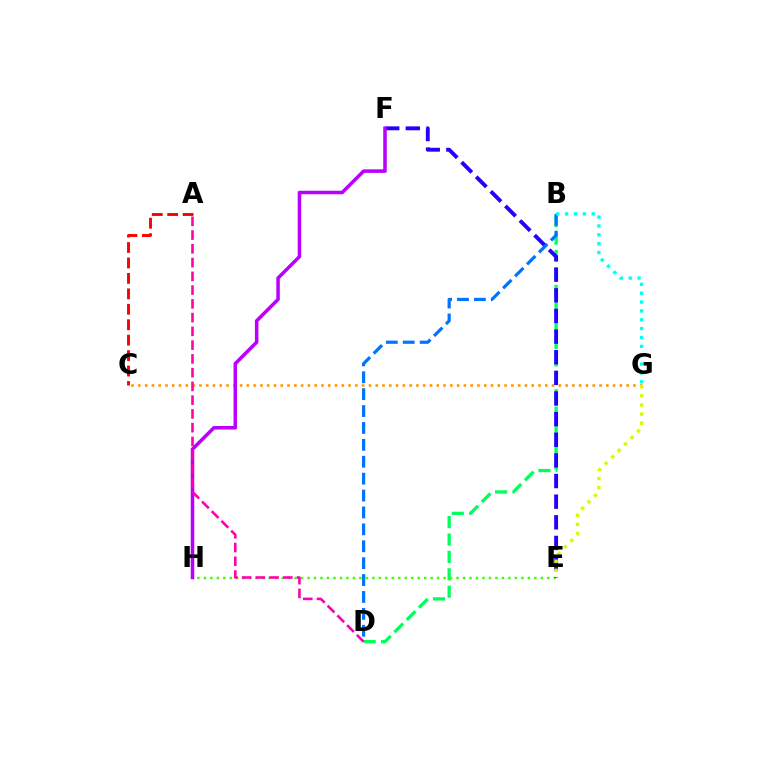{('C', 'G'): [{'color': '#ff9400', 'line_style': 'dotted', 'thickness': 1.84}], ('B', 'D'): [{'color': '#00ff5c', 'line_style': 'dashed', 'thickness': 2.36}, {'color': '#0074ff', 'line_style': 'dashed', 'thickness': 2.3}], ('E', 'H'): [{'color': '#3dff00', 'line_style': 'dotted', 'thickness': 1.76}], ('E', 'F'): [{'color': '#2500ff', 'line_style': 'dashed', 'thickness': 2.8}], ('B', 'G'): [{'color': '#00fff6', 'line_style': 'dotted', 'thickness': 2.41}], ('F', 'H'): [{'color': '#b900ff', 'line_style': 'solid', 'thickness': 2.54}], ('E', 'G'): [{'color': '#d1ff00', 'line_style': 'dotted', 'thickness': 2.48}], ('A', 'C'): [{'color': '#ff0000', 'line_style': 'dashed', 'thickness': 2.1}], ('A', 'D'): [{'color': '#ff00ac', 'line_style': 'dashed', 'thickness': 1.87}]}